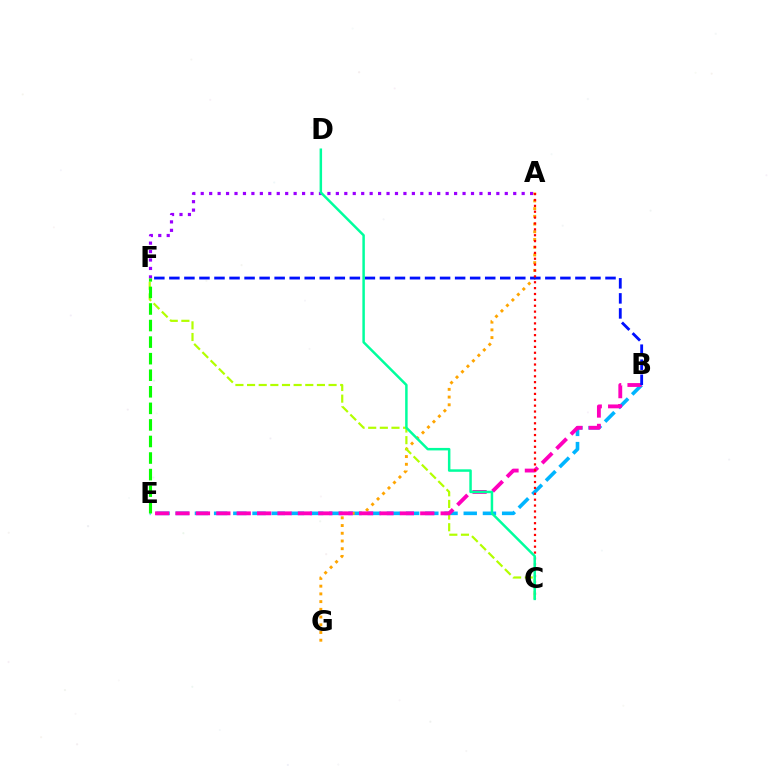{('B', 'E'): [{'color': '#00b5ff', 'line_style': 'dashed', 'thickness': 2.61}, {'color': '#ff00bd', 'line_style': 'dashed', 'thickness': 2.77}], ('A', 'F'): [{'color': '#9b00ff', 'line_style': 'dotted', 'thickness': 2.29}], ('A', 'G'): [{'color': '#ffa500', 'line_style': 'dotted', 'thickness': 2.1}], ('C', 'F'): [{'color': '#b3ff00', 'line_style': 'dashed', 'thickness': 1.58}], ('B', 'F'): [{'color': '#0010ff', 'line_style': 'dashed', 'thickness': 2.04}], ('A', 'C'): [{'color': '#ff0000', 'line_style': 'dotted', 'thickness': 1.6}], ('E', 'F'): [{'color': '#08ff00', 'line_style': 'dashed', 'thickness': 2.25}], ('C', 'D'): [{'color': '#00ff9d', 'line_style': 'solid', 'thickness': 1.79}]}